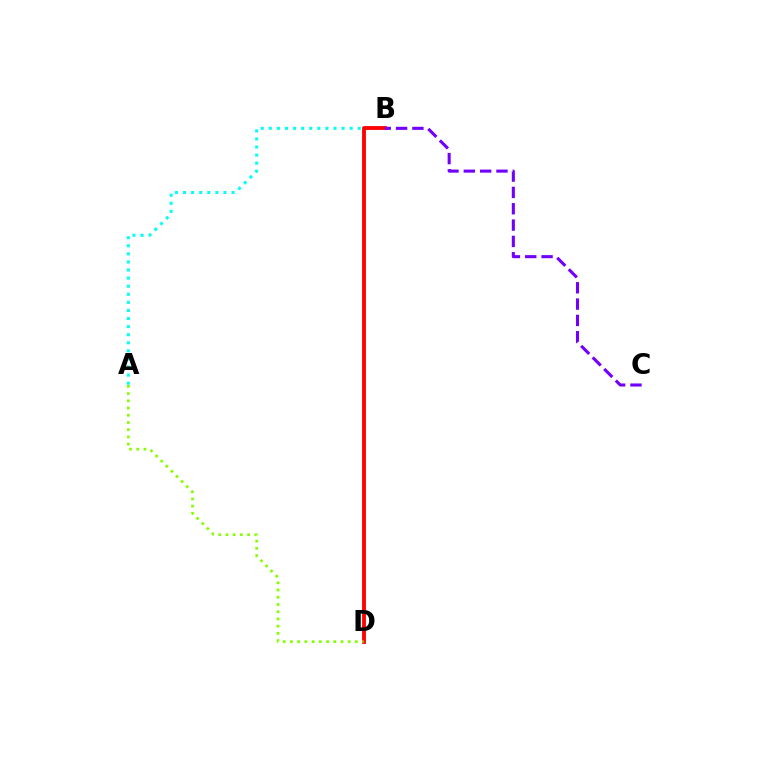{('A', 'B'): [{'color': '#00fff6', 'line_style': 'dotted', 'thickness': 2.2}], ('B', 'D'): [{'color': '#ff0000', 'line_style': 'solid', 'thickness': 2.74}], ('A', 'D'): [{'color': '#84ff00', 'line_style': 'dotted', 'thickness': 1.96}], ('B', 'C'): [{'color': '#7200ff', 'line_style': 'dashed', 'thickness': 2.22}]}